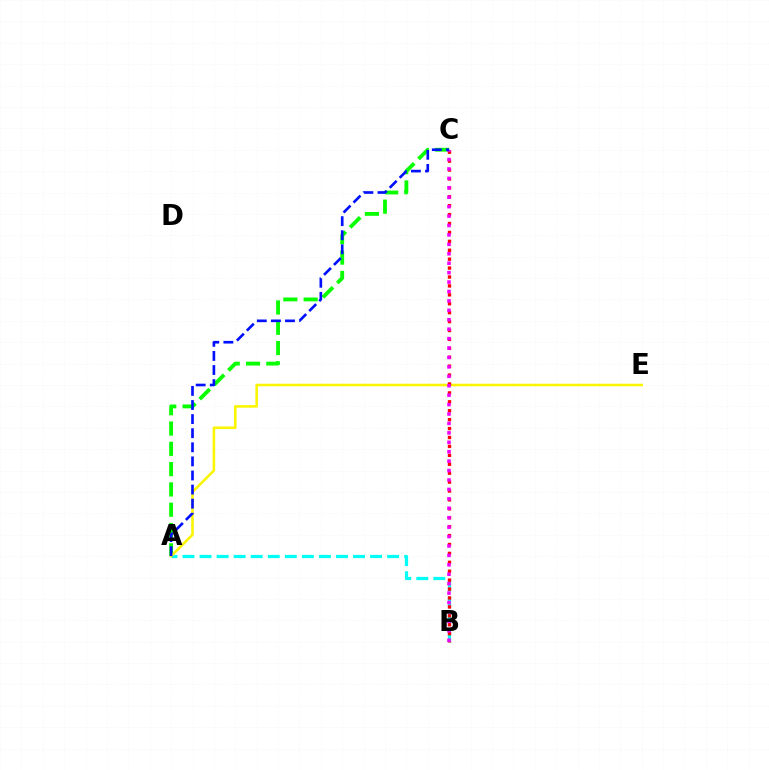{('A', 'C'): [{'color': '#08ff00', 'line_style': 'dashed', 'thickness': 2.76}, {'color': '#0010ff', 'line_style': 'dashed', 'thickness': 1.91}], ('A', 'B'): [{'color': '#00fff6', 'line_style': 'dashed', 'thickness': 2.32}], ('A', 'E'): [{'color': '#fcf500', 'line_style': 'solid', 'thickness': 1.85}], ('B', 'C'): [{'color': '#ff0000', 'line_style': 'dotted', 'thickness': 2.42}, {'color': '#ee00ff', 'line_style': 'dotted', 'thickness': 2.56}]}